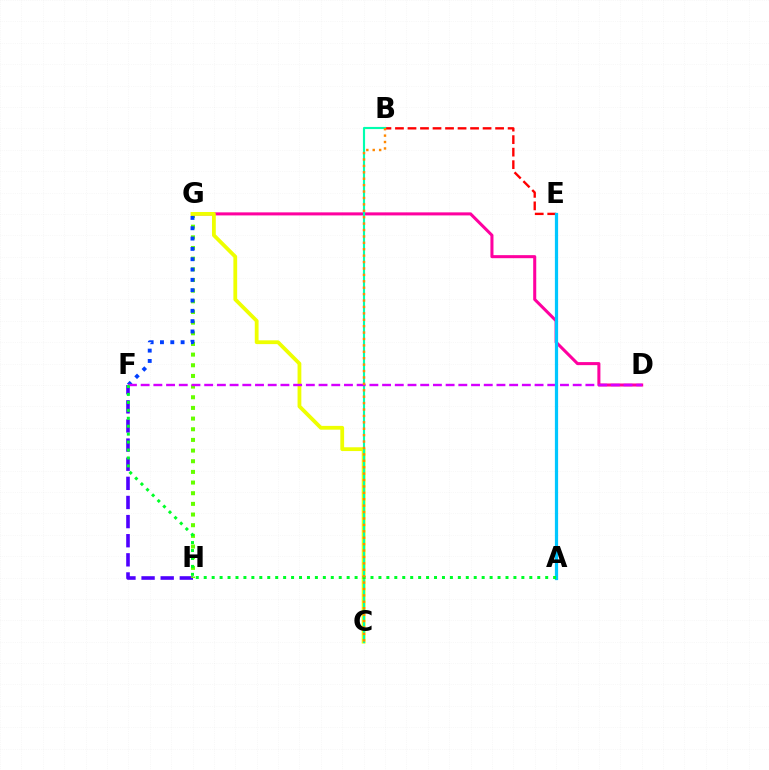{('F', 'H'): [{'color': '#4f00ff', 'line_style': 'dashed', 'thickness': 2.6}], ('G', 'H'): [{'color': '#66ff00', 'line_style': 'dotted', 'thickness': 2.9}], ('B', 'E'): [{'color': '#ff0000', 'line_style': 'dashed', 'thickness': 1.7}], ('F', 'G'): [{'color': '#003fff', 'line_style': 'dotted', 'thickness': 2.8}], ('D', 'G'): [{'color': '#ff00a0', 'line_style': 'solid', 'thickness': 2.19}], ('C', 'G'): [{'color': '#eeff00', 'line_style': 'solid', 'thickness': 2.73}], ('B', 'C'): [{'color': '#00ffaf', 'line_style': 'solid', 'thickness': 1.55}, {'color': '#ff8800', 'line_style': 'dotted', 'thickness': 1.74}], ('D', 'F'): [{'color': '#d600ff', 'line_style': 'dashed', 'thickness': 1.73}], ('A', 'E'): [{'color': '#00c7ff', 'line_style': 'solid', 'thickness': 2.32}], ('A', 'F'): [{'color': '#00ff27', 'line_style': 'dotted', 'thickness': 2.16}]}